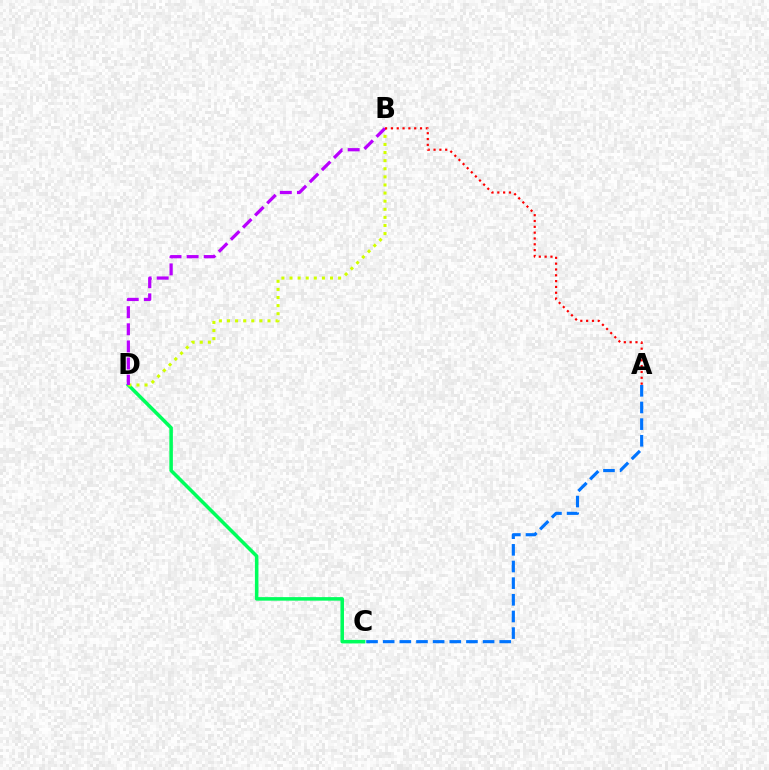{('C', 'D'): [{'color': '#00ff5c', 'line_style': 'solid', 'thickness': 2.54}], ('B', 'D'): [{'color': '#d1ff00', 'line_style': 'dotted', 'thickness': 2.2}, {'color': '#b900ff', 'line_style': 'dashed', 'thickness': 2.32}], ('A', 'B'): [{'color': '#ff0000', 'line_style': 'dotted', 'thickness': 1.58}], ('A', 'C'): [{'color': '#0074ff', 'line_style': 'dashed', 'thickness': 2.26}]}